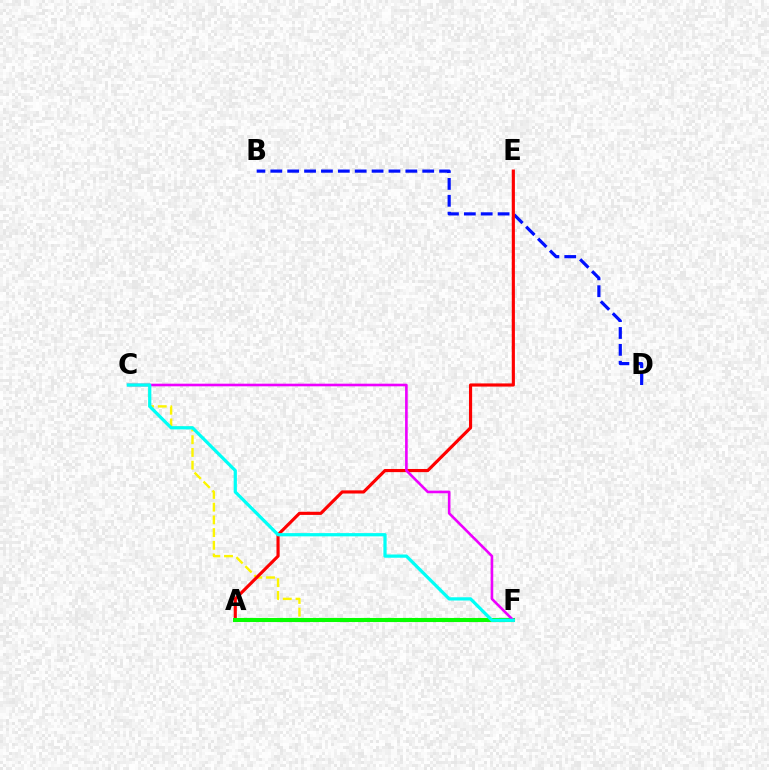{('B', 'D'): [{'color': '#0010ff', 'line_style': 'dashed', 'thickness': 2.29}], ('C', 'F'): [{'color': '#fcf500', 'line_style': 'dashed', 'thickness': 1.73}, {'color': '#ee00ff', 'line_style': 'solid', 'thickness': 1.89}, {'color': '#00fff6', 'line_style': 'solid', 'thickness': 2.33}], ('A', 'E'): [{'color': '#ff0000', 'line_style': 'solid', 'thickness': 2.27}], ('A', 'F'): [{'color': '#08ff00', 'line_style': 'solid', 'thickness': 2.93}]}